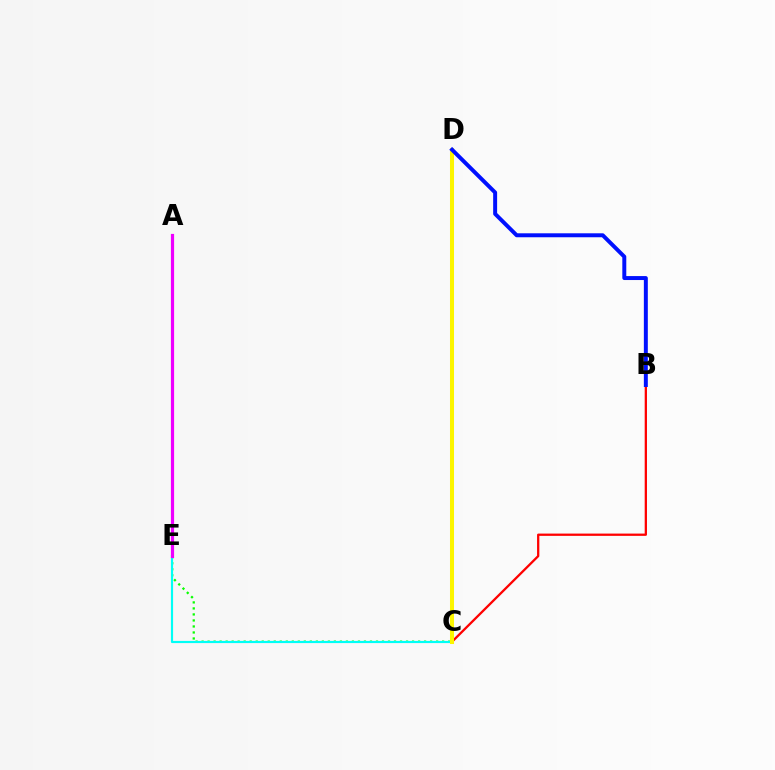{('C', 'E'): [{'color': '#08ff00', 'line_style': 'dotted', 'thickness': 1.63}, {'color': '#00fff6', 'line_style': 'solid', 'thickness': 1.56}], ('B', 'C'): [{'color': '#ff0000', 'line_style': 'solid', 'thickness': 1.64}], ('A', 'E'): [{'color': '#ee00ff', 'line_style': 'solid', 'thickness': 2.3}], ('C', 'D'): [{'color': '#fcf500', 'line_style': 'solid', 'thickness': 2.9}], ('B', 'D'): [{'color': '#0010ff', 'line_style': 'solid', 'thickness': 2.85}]}